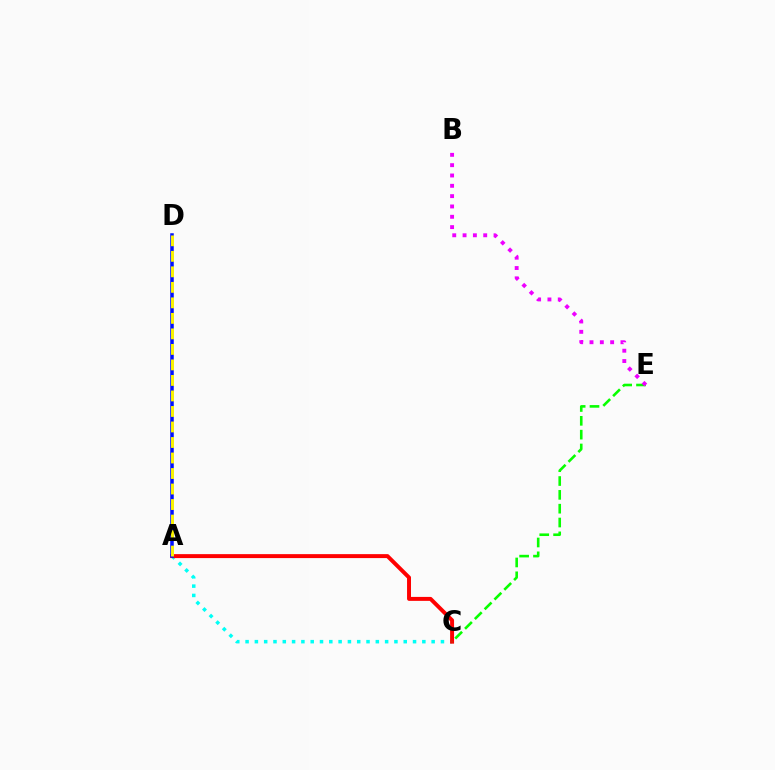{('A', 'C'): [{'color': '#00fff6', 'line_style': 'dotted', 'thickness': 2.53}, {'color': '#ff0000', 'line_style': 'solid', 'thickness': 2.85}], ('A', 'D'): [{'color': '#0010ff', 'line_style': 'solid', 'thickness': 2.53}, {'color': '#fcf500', 'line_style': 'dashed', 'thickness': 2.11}], ('C', 'E'): [{'color': '#08ff00', 'line_style': 'dashed', 'thickness': 1.88}], ('B', 'E'): [{'color': '#ee00ff', 'line_style': 'dotted', 'thickness': 2.81}]}